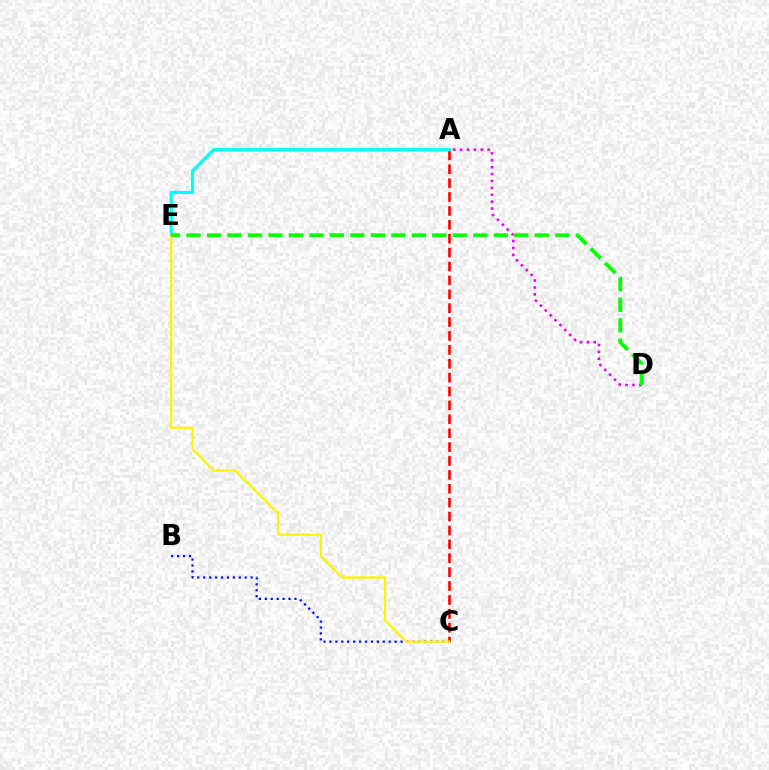{('B', 'C'): [{'color': '#0010ff', 'line_style': 'dotted', 'thickness': 1.61}], ('A', 'D'): [{'color': '#ee00ff', 'line_style': 'dotted', 'thickness': 1.87}], ('A', 'C'): [{'color': '#ff0000', 'line_style': 'dashed', 'thickness': 1.89}], ('A', 'E'): [{'color': '#00fff6', 'line_style': 'solid', 'thickness': 2.34}], ('C', 'E'): [{'color': '#fcf500', 'line_style': 'solid', 'thickness': 1.65}], ('D', 'E'): [{'color': '#08ff00', 'line_style': 'dashed', 'thickness': 2.78}]}